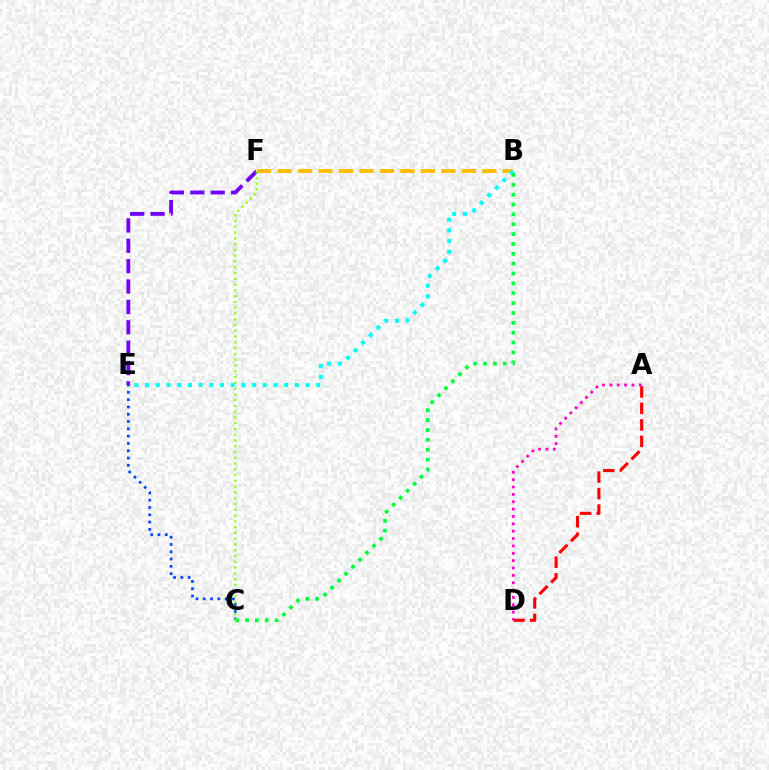{('B', 'F'): [{'color': '#ffbd00', 'line_style': 'dashed', 'thickness': 2.78}], ('A', 'D'): [{'color': '#ff0000', 'line_style': 'dashed', 'thickness': 2.24}, {'color': '#ff00cf', 'line_style': 'dotted', 'thickness': 2.0}], ('B', 'E'): [{'color': '#00fff6', 'line_style': 'dotted', 'thickness': 2.91}], ('E', 'F'): [{'color': '#7200ff', 'line_style': 'dashed', 'thickness': 2.77}], ('C', 'E'): [{'color': '#004bff', 'line_style': 'dotted', 'thickness': 1.98}], ('B', 'C'): [{'color': '#00ff39', 'line_style': 'dotted', 'thickness': 2.68}], ('C', 'F'): [{'color': '#84ff00', 'line_style': 'dotted', 'thickness': 1.57}]}